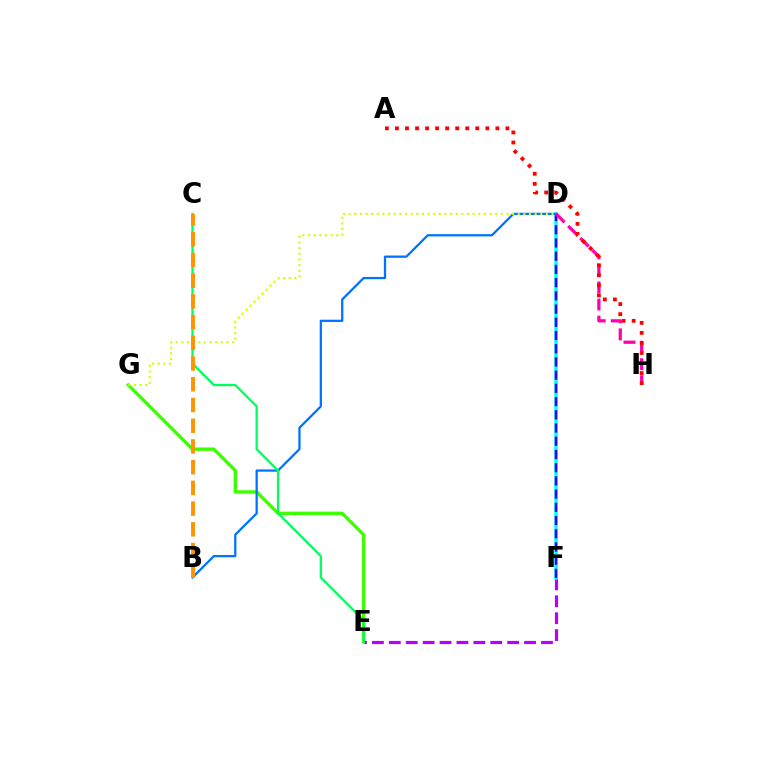{('E', 'G'): [{'color': '#3dff00', 'line_style': 'solid', 'thickness': 2.44}], ('E', 'F'): [{'color': '#b900ff', 'line_style': 'dashed', 'thickness': 2.3}], ('D', 'F'): [{'color': '#00fff6', 'line_style': 'solid', 'thickness': 2.52}, {'color': '#2500ff', 'line_style': 'dashed', 'thickness': 1.8}], ('B', 'D'): [{'color': '#0074ff', 'line_style': 'solid', 'thickness': 1.63}], ('D', 'H'): [{'color': '#ff00ac', 'line_style': 'dashed', 'thickness': 2.32}], ('C', 'E'): [{'color': '#00ff5c', 'line_style': 'solid', 'thickness': 1.65}], ('D', 'G'): [{'color': '#d1ff00', 'line_style': 'dotted', 'thickness': 1.53}], ('B', 'C'): [{'color': '#ff9400', 'line_style': 'dashed', 'thickness': 2.81}], ('A', 'H'): [{'color': '#ff0000', 'line_style': 'dotted', 'thickness': 2.73}]}